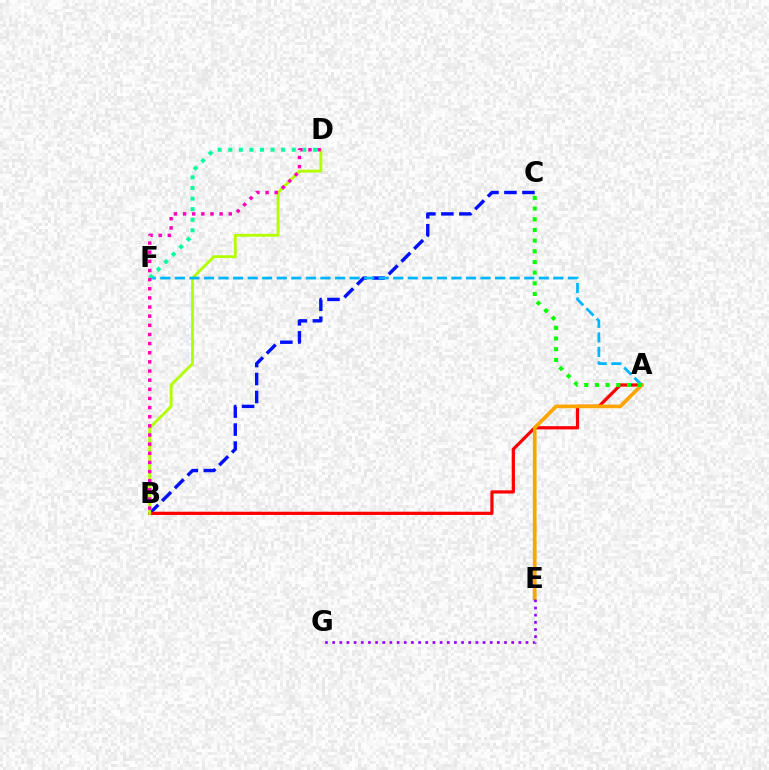{('B', 'C'): [{'color': '#0010ff', 'line_style': 'dashed', 'thickness': 2.44}], ('A', 'B'): [{'color': '#ff0000', 'line_style': 'solid', 'thickness': 2.31}], ('B', 'D'): [{'color': '#b3ff00', 'line_style': 'solid', 'thickness': 2.06}, {'color': '#ff00bd', 'line_style': 'dotted', 'thickness': 2.48}], ('A', 'E'): [{'color': '#ffa500', 'line_style': 'solid', 'thickness': 2.66}], ('A', 'F'): [{'color': '#00b5ff', 'line_style': 'dashed', 'thickness': 1.98}], ('E', 'G'): [{'color': '#9b00ff', 'line_style': 'dotted', 'thickness': 1.95}], ('A', 'C'): [{'color': '#08ff00', 'line_style': 'dotted', 'thickness': 2.9}], ('D', 'F'): [{'color': '#00ff9d', 'line_style': 'dotted', 'thickness': 2.87}]}